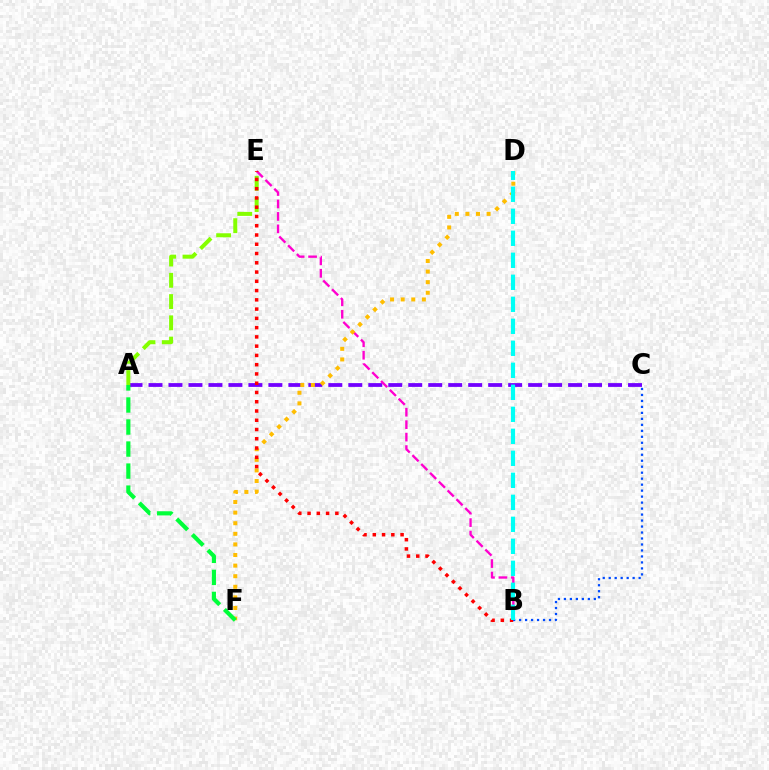{('A', 'C'): [{'color': '#7200ff', 'line_style': 'dashed', 'thickness': 2.71}], ('B', 'E'): [{'color': '#ff00cf', 'line_style': 'dashed', 'thickness': 1.69}, {'color': '#ff0000', 'line_style': 'dotted', 'thickness': 2.52}], ('D', 'F'): [{'color': '#ffbd00', 'line_style': 'dotted', 'thickness': 2.88}], ('A', 'E'): [{'color': '#84ff00', 'line_style': 'dashed', 'thickness': 2.89}], ('A', 'F'): [{'color': '#00ff39', 'line_style': 'dashed', 'thickness': 2.99}], ('B', 'C'): [{'color': '#004bff', 'line_style': 'dotted', 'thickness': 1.63}], ('B', 'D'): [{'color': '#00fff6', 'line_style': 'dashed', 'thickness': 2.99}]}